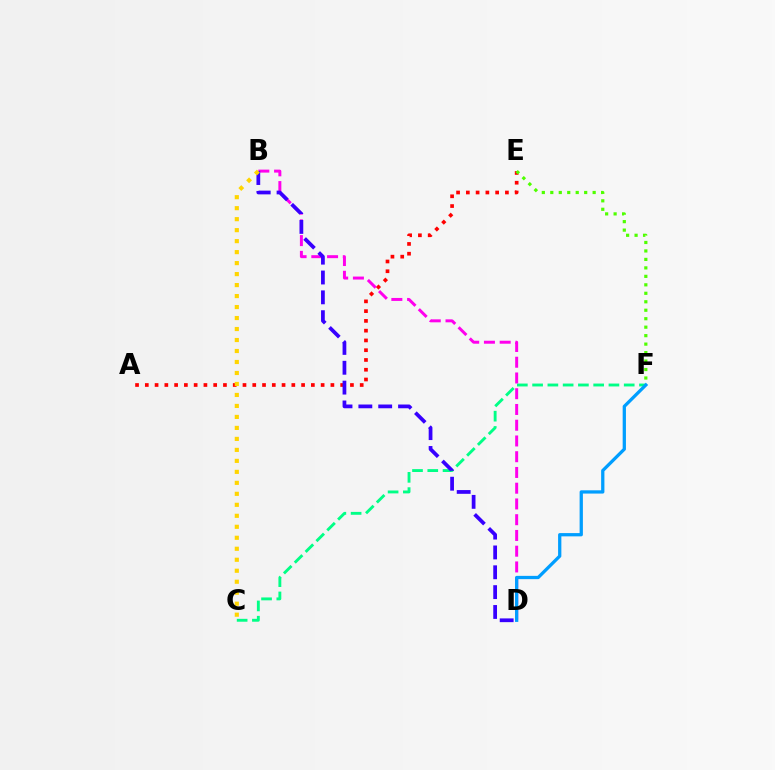{('A', 'E'): [{'color': '#ff0000', 'line_style': 'dotted', 'thickness': 2.65}], ('C', 'F'): [{'color': '#00ff86', 'line_style': 'dashed', 'thickness': 2.07}], ('E', 'F'): [{'color': '#4fff00', 'line_style': 'dotted', 'thickness': 2.3}], ('B', 'D'): [{'color': '#ff00ed', 'line_style': 'dashed', 'thickness': 2.14}, {'color': '#3700ff', 'line_style': 'dashed', 'thickness': 2.7}], ('D', 'F'): [{'color': '#009eff', 'line_style': 'solid', 'thickness': 2.36}], ('B', 'C'): [{'color': '#ffd500', 'line_style': 'dotted', 'thickness': 2.99}]}